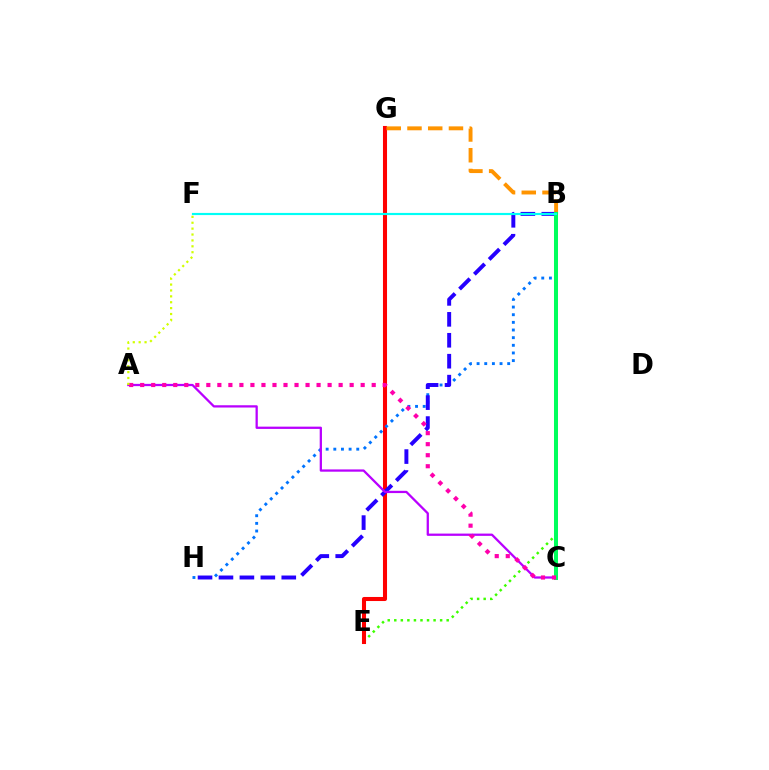{('B', 'E'): [{'color': '#3dff00', 'line_style': 'dotted', 'thickness': 1.78}], ('E', 'G'): [{'color': '#ff0000', 'line_style': 'solid', 'thickness': 2.92}], ('B', 'H'): [{'color': '#0074ff', 'line_style': 'dotted', 'thickness': 2.08}, {'color': '#2500ff', 'line_style': 'dashed', 'thickness': 2.84}], ('B', 'G'): [{'color': '#ff9400', 'line_style': 'dashed', 'thickness': 2.82}], ('A', 'C'): [{'color': '#b900ff', 'line_style': 'solid', 'thickness': 1.64}, {'color': '#ff00ac', 'line_style': 'dotted', 'thickness': 3.0}], ('B', 'C'): [{'color': '#00ff5c', 'line_style': 'solid', 'thickness': 2.89}], ('A', 'F'): [{'color': '#d1ff00', 'line_style': 'dotted', 'thickness': 1.6}], ('B', 'F'): [{'color': '#00fff6', 'line_style': 'solid', 'thickness': 1.56}]}